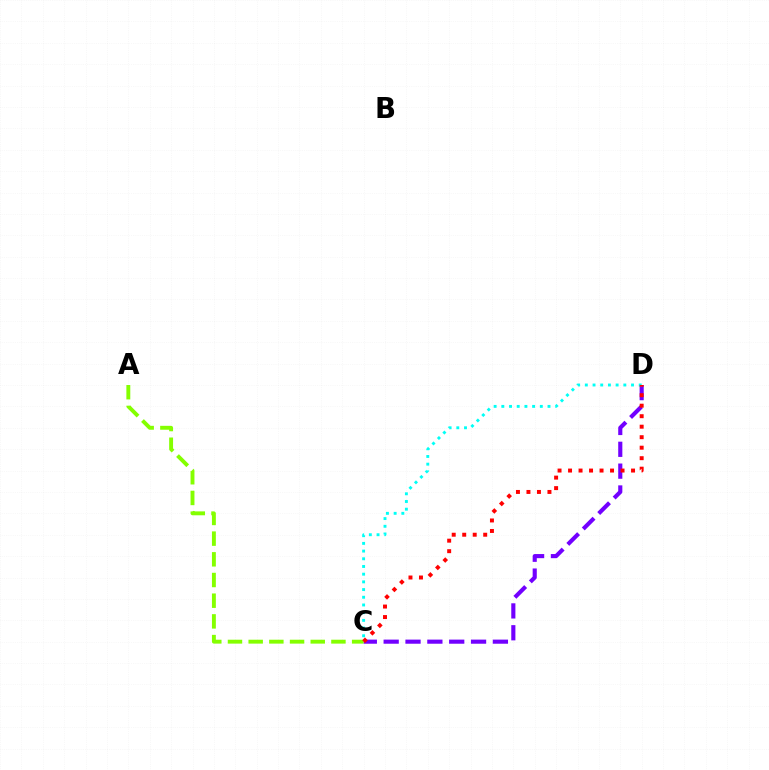{('C', 'D'): [{'color': '#7200ff', 'line_style': 'dashed', 'thickness': 2.97}, {'color': '#00fff6', 'line_style': 'dotted', 'thickness': 2.09}, {'color': '#ff0000', 'line_style': 'dotted', 'thickness': 2.85}], ('A', 'C'): [{'color': '#84ff00', 'line_style': 'dashed', 'thickness': 2.81}]}